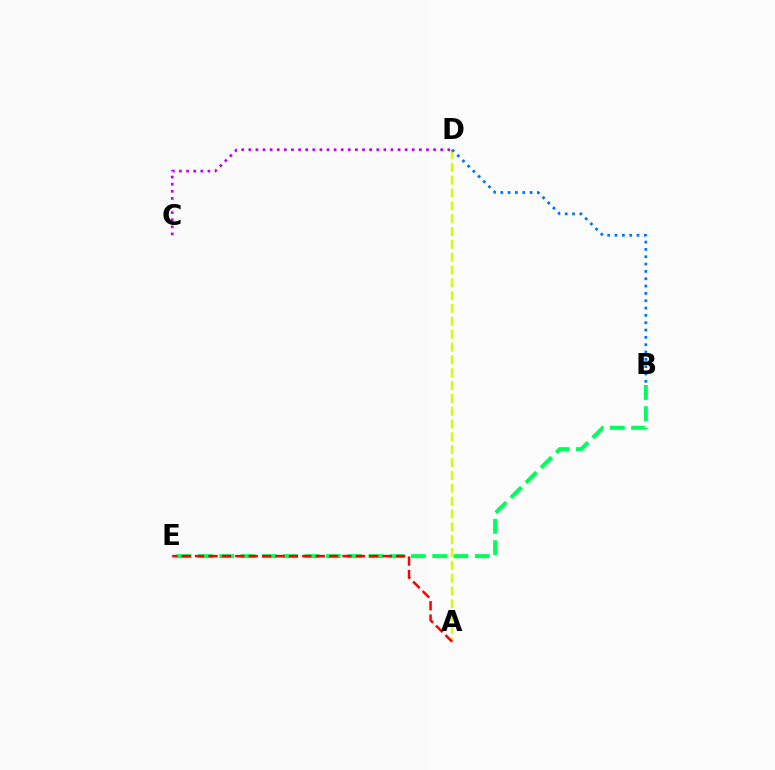{('B', 'E'): [{'color': '#00ff5c', 'line_style': 'dashed', 'thickness': 2.89}], ('A', 'D'): [{'color': '#d1ff00', 'line_style': 'dashed', 'thickness': 1.74}], ('C', 'D'): [{'color': '#b900ff', 'line_style': 'dotted', 'thickness': 1.93}], ('A', 'E'): [{'color': '#ff0000', 'line_style': 'dashed', 'thickness': 1.82}], ('B', 'D'): [{'color': '#0074ff', 'line_style': 'dotted', 'thickness': 1.99}]}